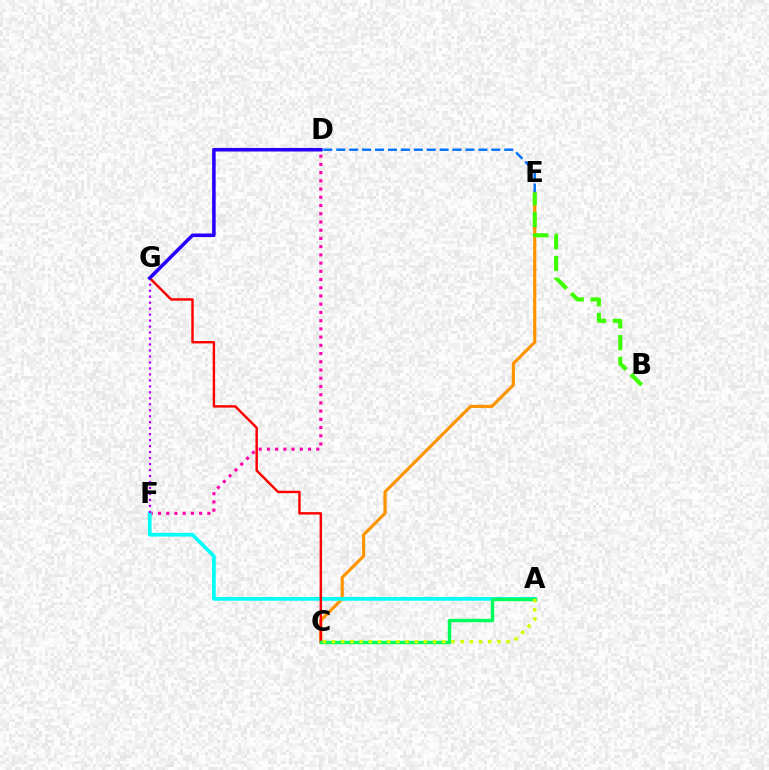{('C', 'E'): [{'color': '#ff9400', 'line_style': 'solid', 'thickness': 2.27}], ('D', 'F'): [{'color': '#ff00ac', 'line_style': 'dotted', 'thickness': 2.23}], ('A', 'F'): [{'color': '#00fff6', 'line_style': 'solid', 'thickness': 2.64}], ('F', 'G'): [{'color': '#b900ff', 'line_style': 'dotted', 'thickness': 1.62}], ('D', 'E'): [{'color': '#0074ff', 'line_style': 'dashed', 'thickness': 1.76}], ('C', 'G'): [{'color': '#ff0000', 'line_style': 'solid', 'thickness': 1.75}], ('A', 'C'): [{'color': '#00ff5c', 'line_style': 'solid', 'thickness': 2.48}, {'color': '#d1ff00', 'line_style': 'dotted', 'thickness': 2.5}], ('B', 'E'): [{'color': '#3dff00', 'line_style': 'dashed', 'thickness': 2.96}], ('D', 'G'): [{'color': '#2500ff', 'line_style': 'solid', 'thickness': 2.56}]}